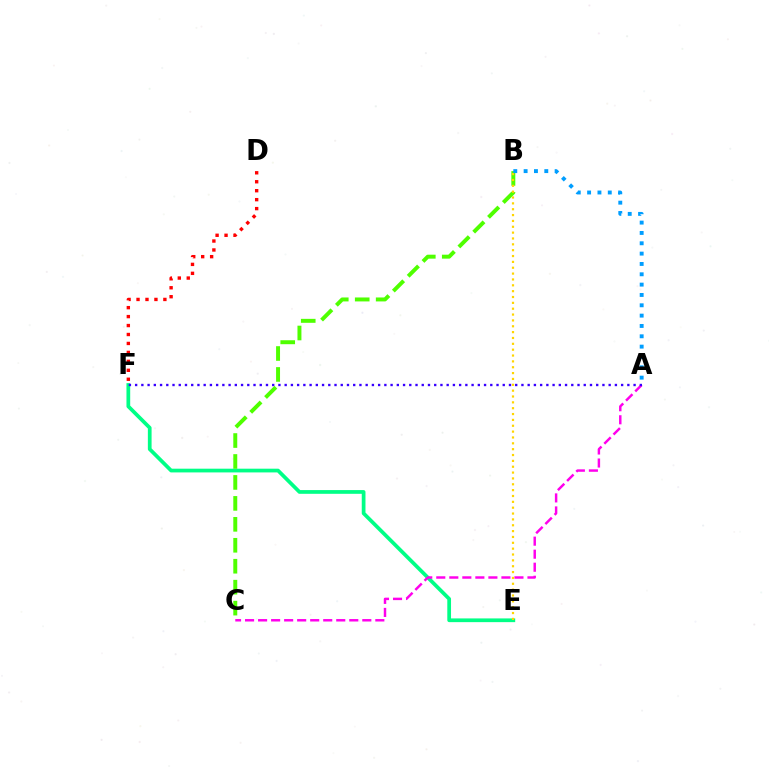{('E', 'F'): [{'color': '#00ff86', 'line_style': 'solid', 'thickness': 2.68}], ('A', 'C'): [{'color': '#ff00ed', 'line_style': 'dashed', 'thickness': 1.77}], ('D', 'F'): [{'color': '#ff0000', 'line_style': 'dotted', 'thickness': 2.43}], ('B', 'C'): [{'color': '#4fff00', 'line_style': 'dashed', 'thickness': 2.85}], ('B', 'E'): [{'color': '#ffd500', 'line_style': 'dotted', 'thickness': 1.59}], ('A', 'B'): [{'color': '#009eff', 'line_style': 'dotted', 'thickness': 2.81}], ('A', 'F'): [{'color': '#3700ff', 'line_style': 'dotted', 'thickness': 1.69}]}